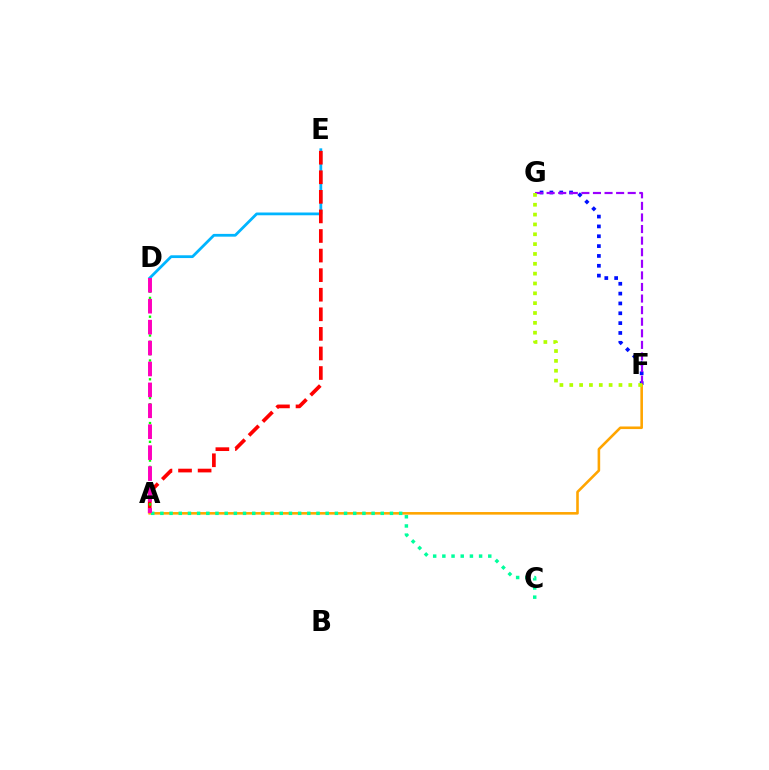{('D', 'E'): [{'color': '#00b5ff', 'line_style': 'solid', 'thickness': 2.0}], ('F', 'G'): [{'color': '#0010ff', 'line_style': 'dotted', 'thickness': 2.67}, {'color': '#9b00ff', 'line_style': 'dashed', 'thickness': 1.57}, {'color': '#b3ff00', 'line_style': 'dotted', 'thickness': 2.67}], ('A', 'E'): [{'color': '#ff0000', 'line_style': 'dashed', 'thickness': 2.66}], ('A', 'F'): [{'color': '#ffa500', 'line_style': 'solid', 'thickness': 1.87}], ('A', 'D'): [{'color': '#08ff00', 'line_style': 'dotted', 'thickness': 1.7}, {'color': '#ff00bd', 'line_style': 'dashed', 'thickness': 2.84}], ('A', 'C'): [{'color': '#00ff9d', 'line_style': 'dotted', 'thickness': 2.49}]}